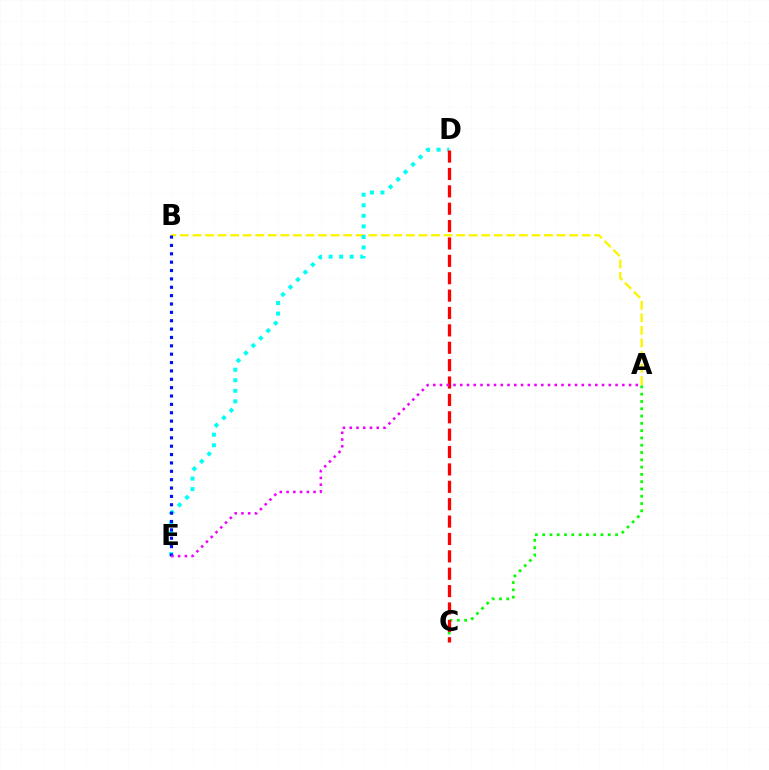{('A', 'B'): [{'color': '#fcf500', 'line_style': 'dashed', 'thickness': 1.71}], ('A', 'C'): [{'color': '#08ff00', 'line_style': 'dotted', 'thickness': 1.98}], ('D', 'E'): [{'color': '#00fff6', 'line_style': 'dotted', 'thickness': 2.87}], ('C', 'D'): [{'color': '#ff0000', 'line_style': 'dashed', 'thickness': 2.36}], ('B', 'E'): [{'color': '#0010ff', 'line_style': 'dotted', 'thickness': 2.27}], ('A', 'E'): [{'color': '#ee00ff', 'line_style': 'dotted', 'thickness': 1.83}]}